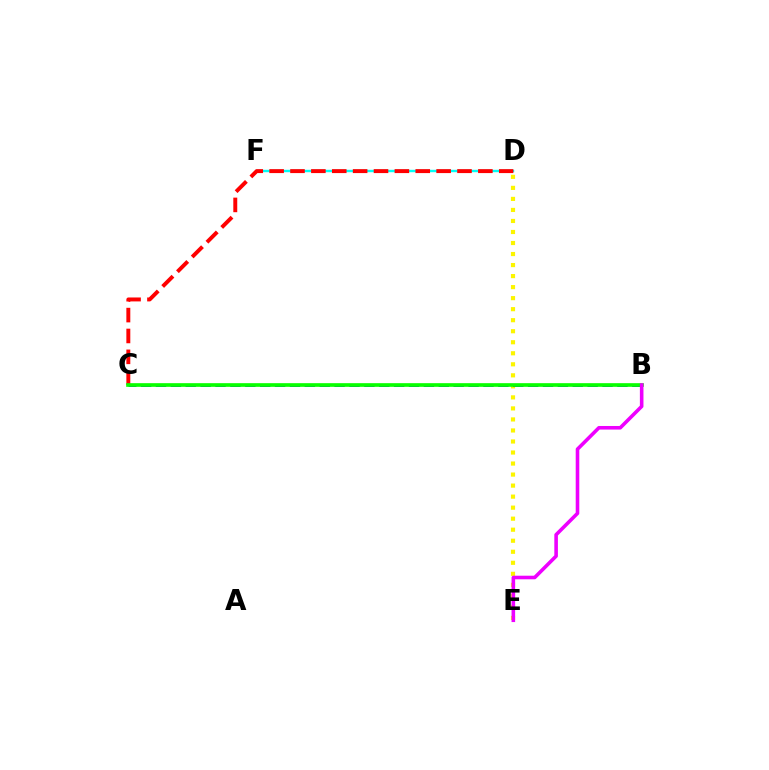{('D', 'F'): [{'color': '#00fff6', 'line_style': 'solid', 'thickness': 1.73}], ('D', 'E'): [{'color': '#fcf500', 'line_style': 'dotted', 'thickness': 3.0}], ('C', 'D'): [{'color': '#ff0000', 'line_style': 'dashed', 'thickness': 2.84}], ('B', 'C'): [{'color': '#0010ff', 'line_style': 'dashed', 'thickness': 2.02}, {'color': '#08ff00', 'line_style': 'solid', 'thickness': 2.63}], ('B', 'E'): [{'color': '#ee00ff', 'line_style': 'solid', 'thickness': 2.58}]}